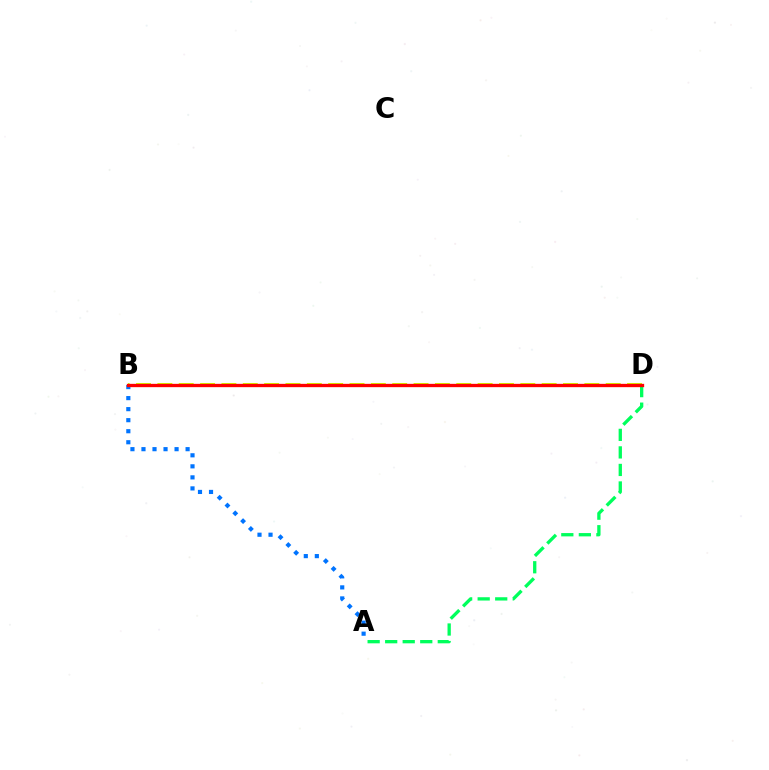{('B', 'D'): [{'color': '#b900ff', 'line_style': 'solid', 'thickness': 2.0}, {'color': '#d1ff00', 'line_style': 'dashed', 'thickness': 2.9}, {'color': '#ff0000', 'line_style': 'solid', 'thickness': 2.39}], ('A', 'B'): [{'color': '#0074ff', 'line_style': 'dotted', 'thickness': 3.0}], ('A', 'D'): [{'color': '#00ff5c', 'line_style': 'dashed', 'thickness': 2.38}]}